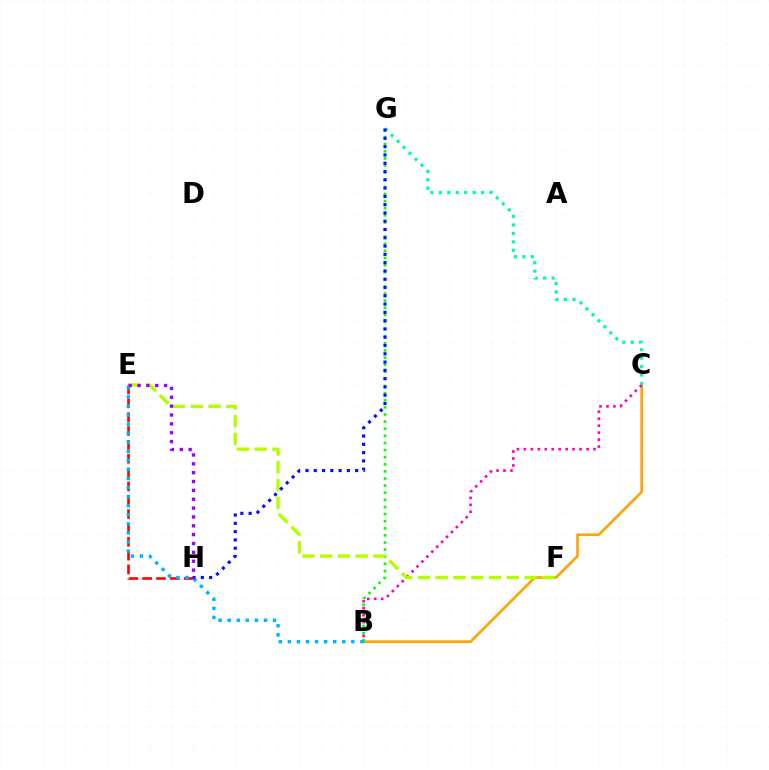{('E', 'H'): [{'color': '#ff0000', 'line_style': 'dashed', 'thickness': 1.88}, {'color': '#9b00ff', 'line_style': 'dotted', 'thickness': 2.41}], ('B', 'C'): [{'color': '#ffa500', 'line_style': 'solid', 'thickness': 1.92}, {'color': '#ff00bd', 'line_style': 'dotted', 'thickness': 1.89}], ('B', 'G'): [{'color': '#08ff00', 'line_style': 'dotted', 'thickness': 1.93}], ('B', 'E'): [{'color': '#00b5ff', 'line_style': 'dotted', 'thickness': 2.46}], ('C', 'G'): [{'color': '#00ff9d', 'line_style': 'dotted', 'thickness': 2.29}], ('E', 'F'): [{'color': '#b3ff00', 'line_style': 'dashed', 'thickness': 2.41}], ('G', 'H'): [{'color': '#0010ff', 'line_style': 'dotted', 'thickness': 2.25}]}